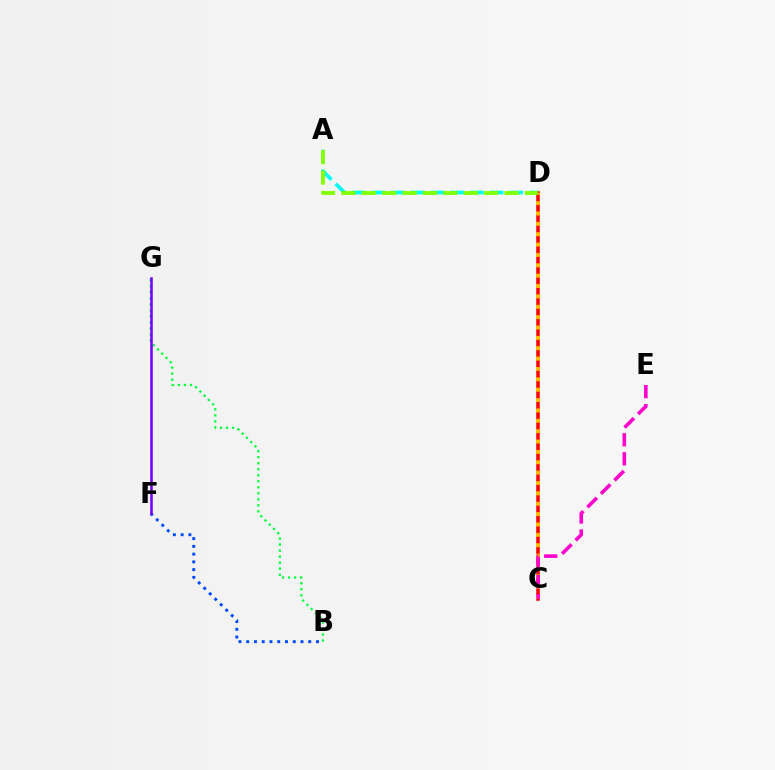{('A', 'D'): [{'color': '#00fff6', 'line_style': 'dashed', 'thickness': 2.68}, {'color': '#84ff00', 'line_style': 'dashed', 'thickness': 2.77}], ('B', 'G'): [{'color': '#00ff39', 'line_style': 'dotted', 'thickness': 1.64}], ('C', 'D'): [{'color': '#ff0000', 'line_style': 'solid', 'thickness': 2.52}, {'color': '#ffbd00', 'line_style': 'dotted', 'thickness': 2.82}], ('B', 'F'): [{'color': '#004bff', 'line_style': 'dotted', 'thickness': 2.11}], ('C', 'E'): [{'color': '#ff00cf', 'line_style': 'dashed', 'thickness': 2.58}], ('F', 'G'): [{'color': '#7200ff', 'line_style': 'solid', 'thickness': 1.83}]}